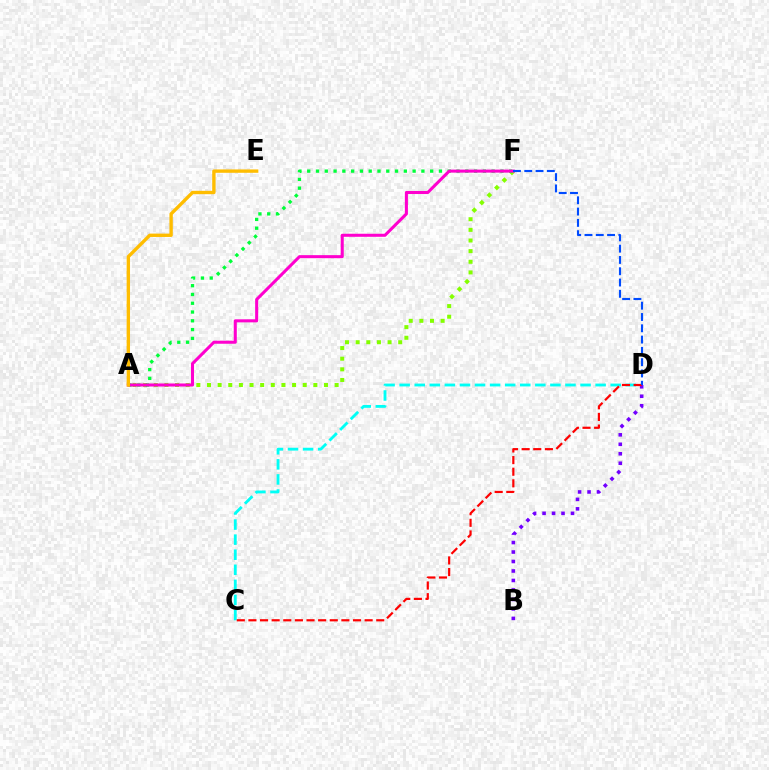{('A', 'F'): [{'color': '#84ff00', 'line_style': 'dotted', 'thickness': 2.89}, {'color': '#00ff39', 'line_style': 'dotted', 'thickness': 2.39}, {'color': '#ff00cf', 'line_style': 'solid', 'thickness': 2.19}], ('C', 'D'): [{'color': '#00fff6', 'line_style': 'dashed', 'thickness': 2.05}, {'color': '#ff0000', 'line_style': 'dashed', 'thickness': 1.58}], ('B', 'D'): [{'color': '#7200ff', 'line_style': 'dotted', 'thickness': 2.58}], ('A', 'E'): [{'color': '#ffbd00', 'line_style': 'solid', 'thickness': 2.42}], ('D', 'F'): [{'color': '#004bff', 'line_style': 'dashed', 'thickness': 1.53}]}